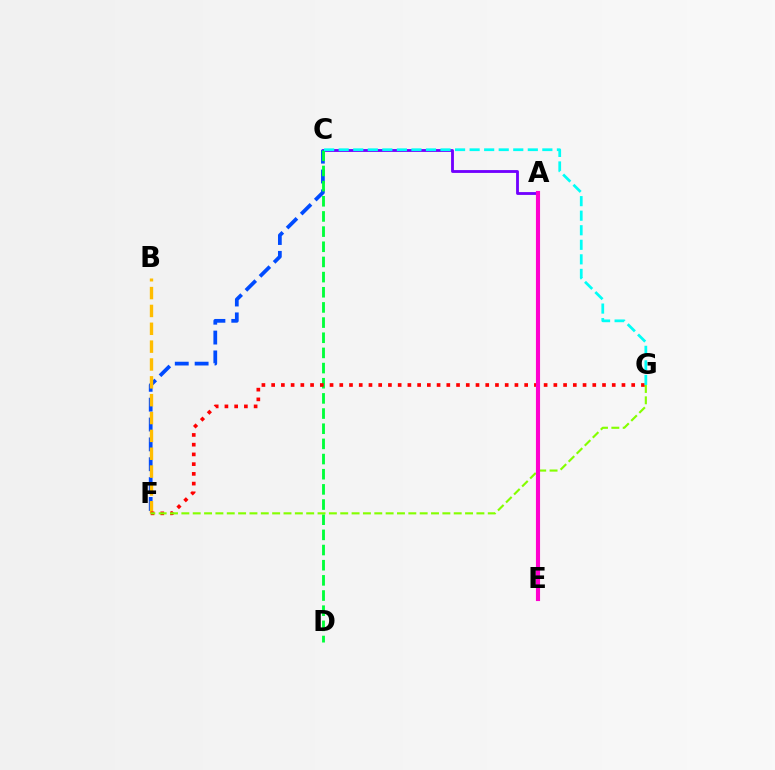{('A', 'C'): [{'color': '#7200ff', 'line_style': 'solid', 'thickness': 2.04}], ('C', 'F'): [{'color': '#004bff', 'line_style': 'dashed', 'thickness': 2.7}], ('C', 'D'): [{'color': '#00ff39', 'line_style': 'dashed', 'thickness': 2.06}], ('B', 'F'): [{'color': '#ffbd00', 'line_style': 'dashed', 'thickness': 2.42}], ('F', 'G'): [{'color': '#ff0000', 'line_style': 'dotted', 'thickness': 2.64}, {'color': '#84ff00', 'line_style': 'dashed', 'thickness': 1.54}], ('C', 'G'): [{'color': '#00fff6', 'line_style': 'dashed', 'thickness': 1.98}], ('A', 'E'): [{'color': '#ff00cf', 'line_style': 'solid', 'thickness': 2.96}]}